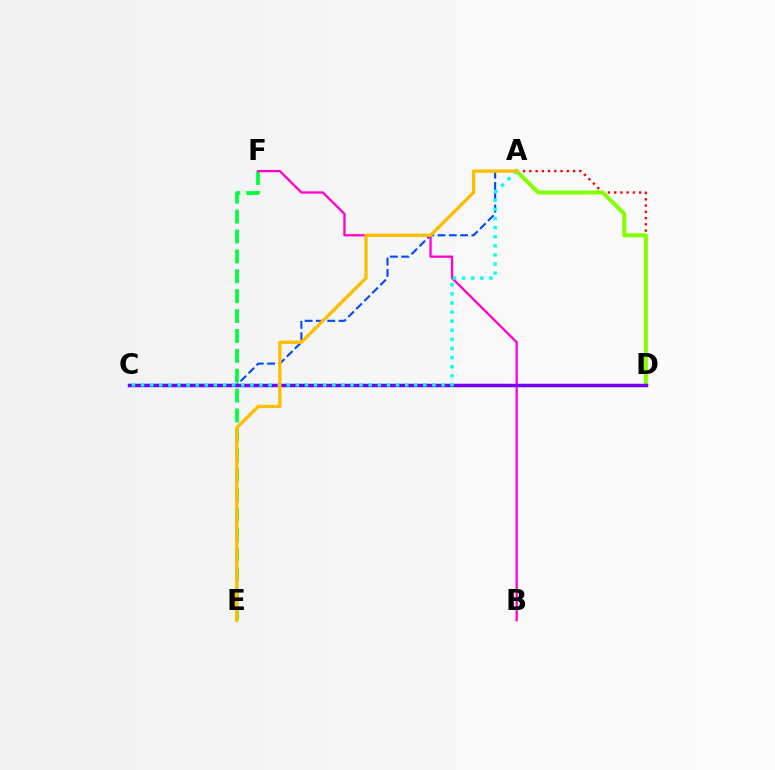{('E', 'F'): [{'color': '#00ff39', 'line_style': 'dashed', 'thickness': 2.7}], ('B', 'F'): [{'color': '#ff00cf', 'line_style': 'solid', 'thickness': 1.65}], ('A', 'C'): [{'color': '#004bff', 'line_style': 'dashed', 'thickness': 1.53}, {'color': '#00fff6', 'line_style': 'dotted', 'thickness': 2.47}], ('A', 'D'): [{'color': '#ff0000', 'line_style': 'dotted', 'thickness': 1.7}, {'color': '#84ff00', 'line_style': 'solid', 'thickness': 2.91}], ('C', 'D'): [{'color': '#7200ff', 'line_style': 'solid', 'thickness': 2.5}], ('A', 'E'): [{'color': '#ffbd00', 'line_style': 'solid', 'thickness': 2.4}]}